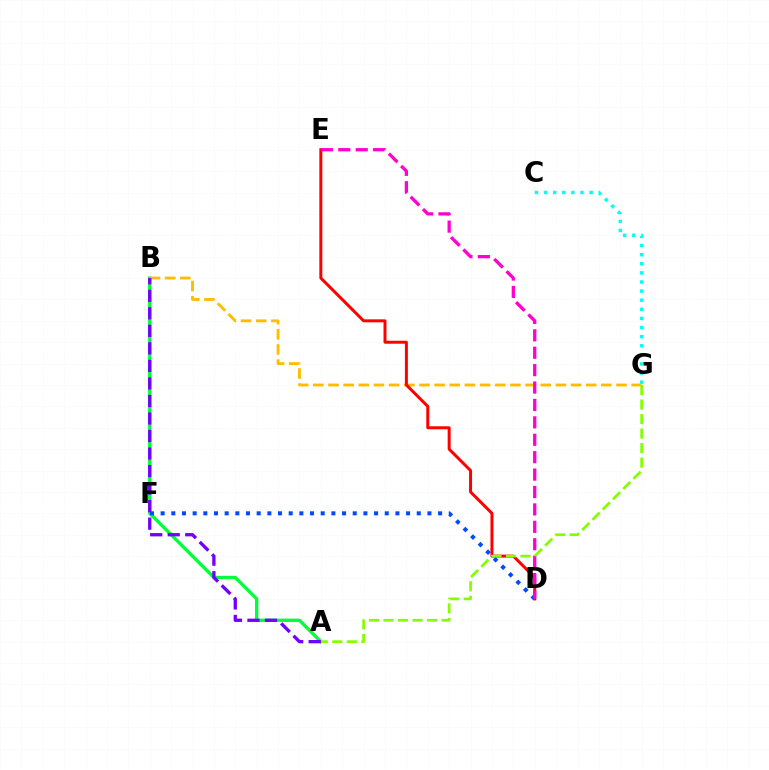{('C', 'G'): [{'color': '#00fff6', 'line_style': 'dotted', 'thickness': 2.48}], ('A', 'B'): [{'color': '#00ff39', 'line_style': 'solid', 'thickness': 2.39}, {'color': '#7200ff', 'line_style': 'dashed', 'thickness': 2.38}], ('B', 'G'): [{'color': '#ffbd00', 'line_style': 'dashed', 'thickness': 2.06}], ('D', 'F'): [{'color': '#004bff', 'line_style': 'dotted', 'thickness': 2.9}], ('D', 'E'): [{'color': '#ff0000', 'line_style': 'solid', 'thickness': 2.15}, {'color': '#ff00cf', 'line_style': 'dashed', 'thickness': 2.36}], ('A', 'G'): [{'color': '#84ff00', 'line_style': 'dashed', 'thickness': 1.97}]}